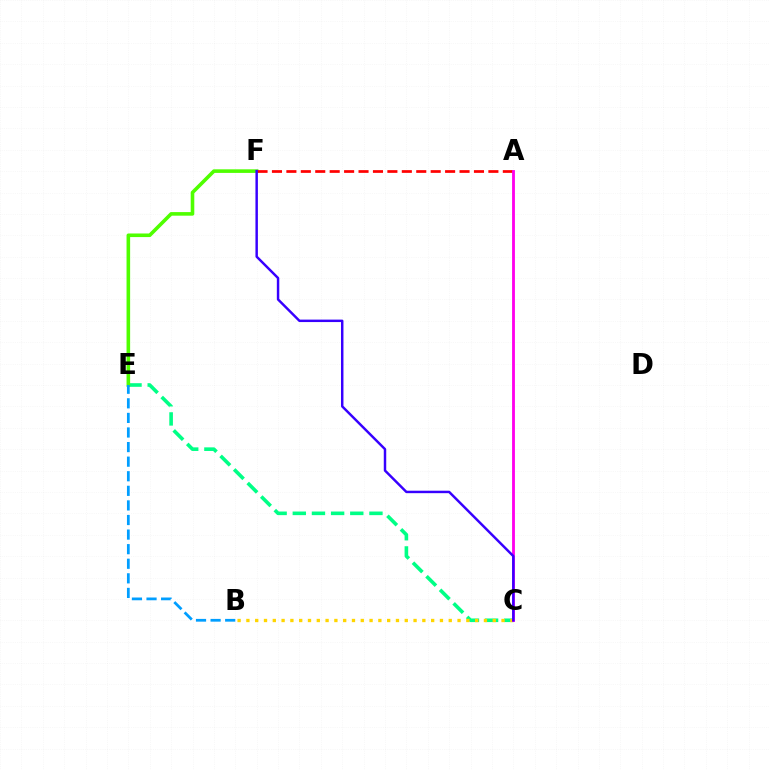{('C', 'E'): [{'color': '#00ff86', 'line_style': 'dashed', 'thickness': 2.6}], ('B', 'C'): [{'color': '#ffd500', 'line_style': 'dotted', 'thickness': 2.39}], ('E', 'F'): [{'color': '#4fff00', 'line_style': 'solid', 'thickness': 2.59}], ('B', 'E'): [{'color': '#009eff', 'line_style': 'dashed', 'thickness': 1.98}], ('A', 'F'): [{'color': '#ff0000', 'line_style': 'dashed', 'thickness': 1.96}], ('A', 'C'): [{'color': '#ff00ed', 'line_style': 'solid', 'thickness': 2.04}], ('C', 'F'): [{'color': '#3700ff', 'line_style': 'solid', 'thickness': 1.77}]}